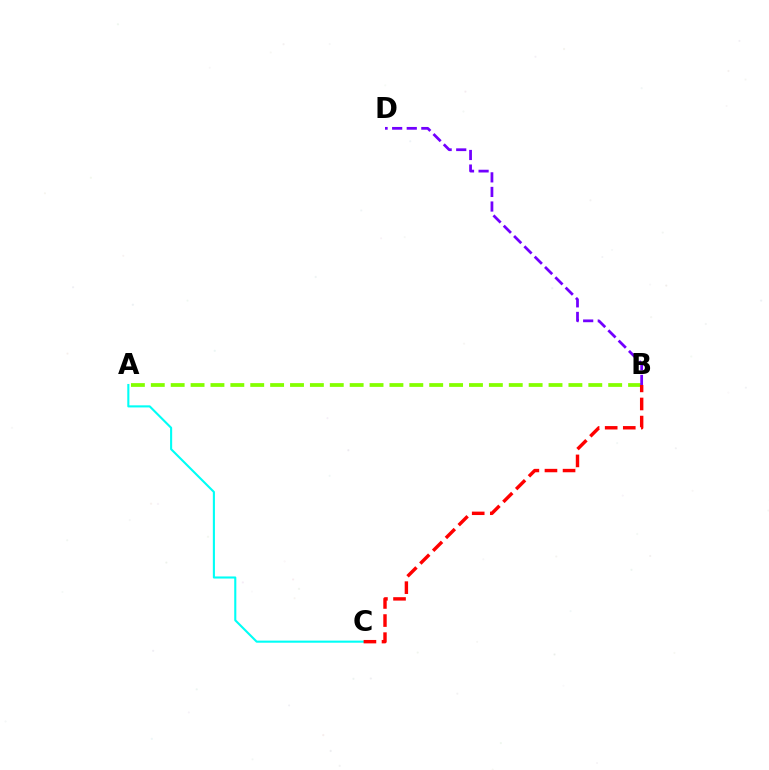{('A', 'B'): [{'color': '#84ff00', 'line_style': 'dashed', 'thickness': 2.7}], ('A', 'C'): [{'color': '#00fff6', 'line_style': 'solid', 'thickness': 1.51}], ('B', 'D'): [{'color': '#7200ff', 'line_style': 'dashed', 'thickness': 1.98}], ('B', 'C'): [{'color': '#ff0000', 'line_style': 'dashed', 'thickness': 2.46}]}